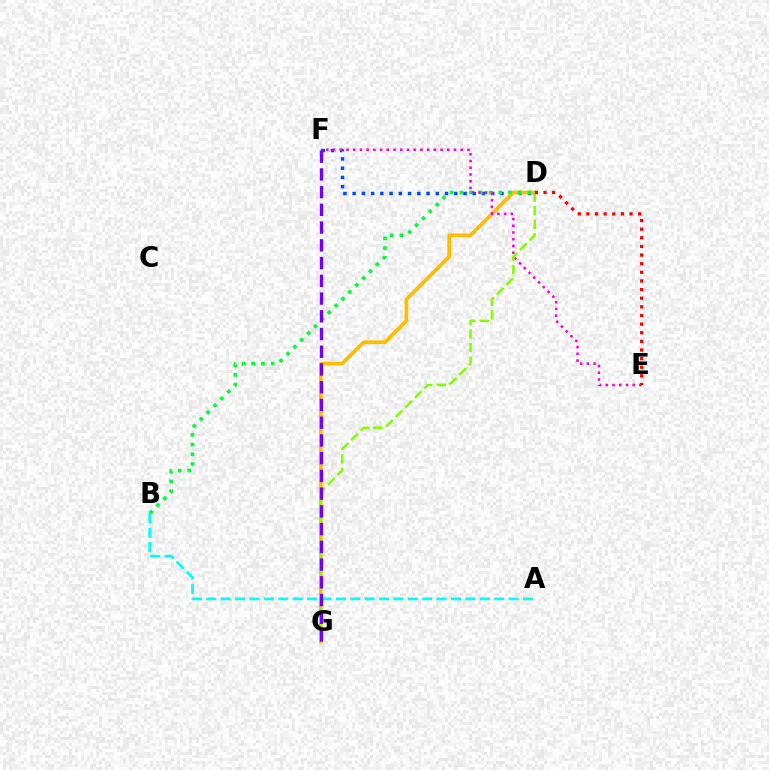{('D', 'F'): [{'color': '#004bff', 'line_style': 'dotted', 'thickness': 2.51}], ('D', 'G'): [{'color': '#ffbd00', 'line_style': 'solid', 'thickness': 2.69}, {'color': '#84ff00', 'line_style': 'dashed', 'thickness': 1.84}], ('B', 'D'): [{'color': '#00ff39', 'line_style': 'dotted', 'thickness': 2.64}], ('E', 'F'): [{'color': '#ff00cf', 'line_style': 'dotted', 'thickness': 1.83}], ('A', 'B'): [{'color': '#00fff6', 'line_style': 'dashed', 'thickness': 1.96}], ('D', 'E'): [{'color': '#ff0000', 'line_style': 'dotted', 'thickness': 2.34}], ('F', 'G'): [{'color': '#7200ff', 'line_style': 'dashed', 'thickness': 2.41}]}